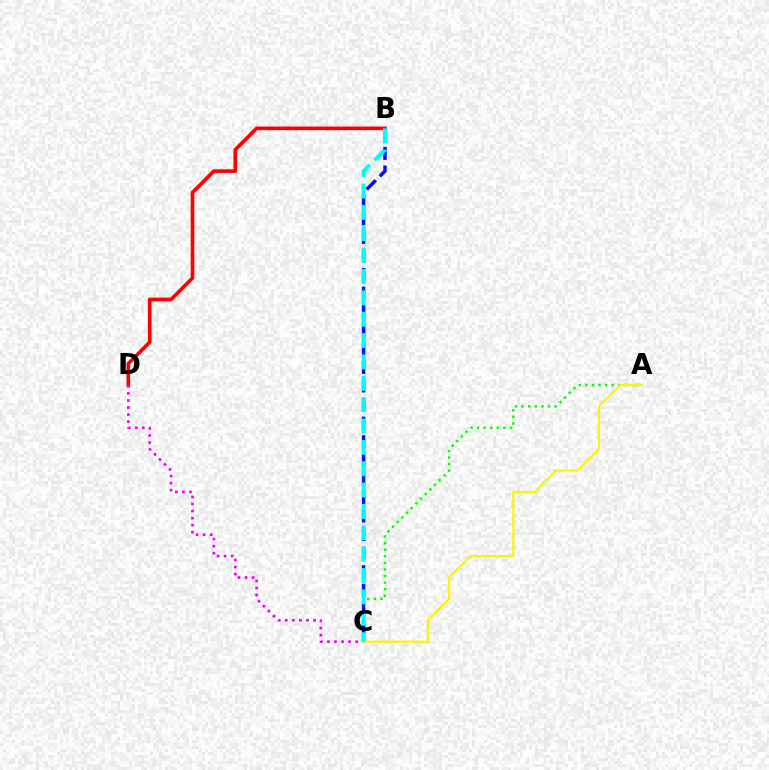{('A', 'C'): [{'color': '#08ff00', 'line_style': 'dotted', 'thickness': 1.79}, {'color': '#fcf500', 'line_style': 'solid', 'thickness': 1.57}], ('B', 'D'): [{'color': '#ff0000', 'line_style': 'solid', 'thickness': 2.6}], ('B', 'C'): [{'color': '#0010ff', 'line_style': 'dashed', 'thickness': 2.52}, {'color': '#00fff6', 'line_style': 'dashed', 'thickness': 2.9}], ('C', 'D'): [{'color': '#ee00ff', 'line_style': 'dotted', 'thickness': 1.92}]}